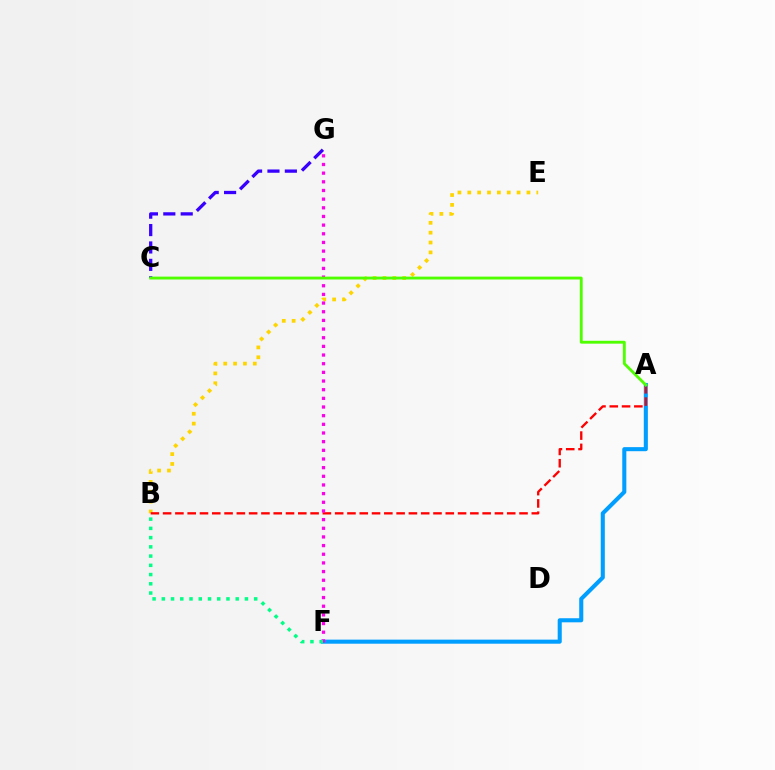{('C', 'G'): [{'color': '#3700ff', 'line_style': 'dashed', 'thickness': 2.36}], ('A', 'F'): [{'color': '#009eff', 'line_style': 'solid', 'thickness': 2.93}], ('B', 'E'): [{'color': '#ffd500', 'line_style': 'dotted', 'thickness': 2.68}], ('A', 'B'): [{'color': '#ff0000', 'line_style': 'dashed', 'thickness': 1.67}], ('F', 'G'): [{'color': '#ff00ed', 'line_style': 'dotted', 'thickness': 2.35}], ('A', 'C'): [{'color': '#4fff00', 'line_style': 'solid', 'thickness': 2.07}], ('B', 'F'): [{'color': '#00ff86', 'line_style': 'dotted', 'thickness': 2.51}]}